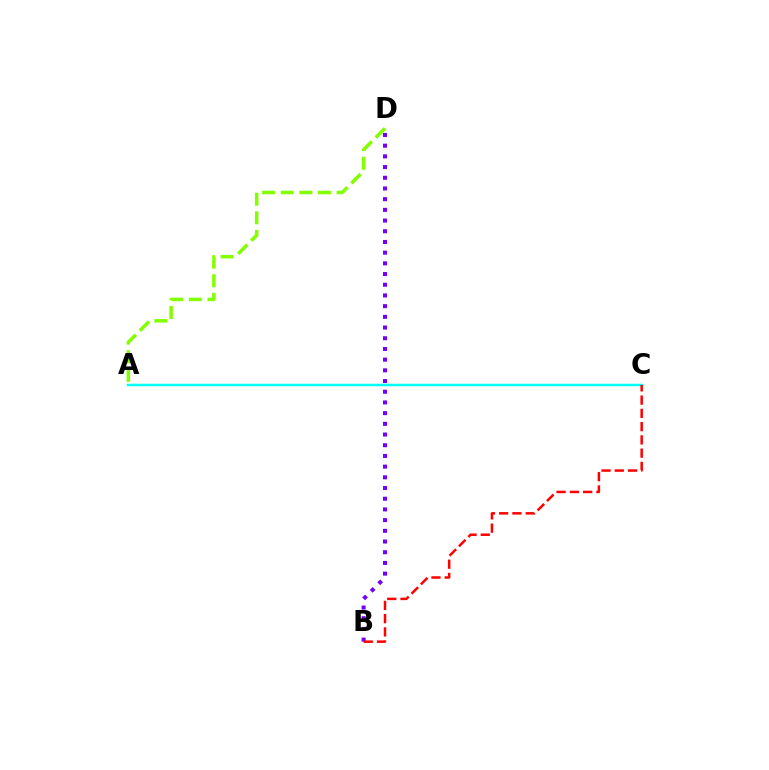{('A', 'C'): [{'color': '#00fff6', 'line_style': 'solid', 'thickness': 1.79}], ('B', 'D'): [{'color': '#7200ff', 'line_style': 'dotted', 'thickness': 2.91}], ('A', 'D'): [{'color': '#84ff00', 'line_style': 'dashed', 'thickness': 2.53}], ('B', 'C'): [{'color': '#ff0000', 'line_style': 'dashed', 'thickness': 1.8}]}